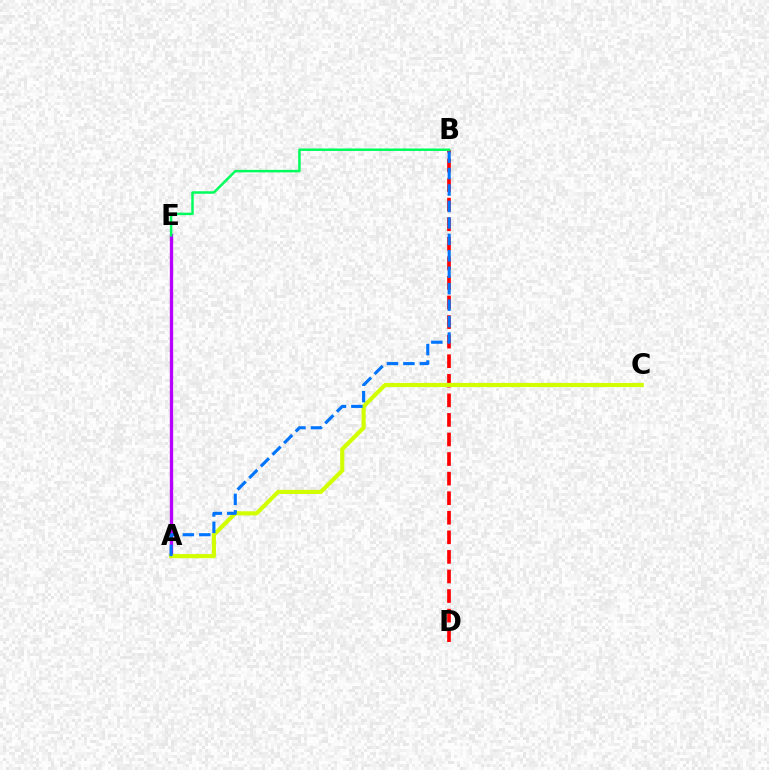{('B', 'D'): [{'color': '#ff0000', 'line_style': 'dashed', 'thickness': 2.66}], ('A', 'E'): [{'color': '#b900ff', 'line_style': 'solid', 'thickness': 2.39}], ('A', 'C'): [{'color': '#d1ff00', 'line_style': 'solid', 'thickness': 2.97}], ('B', 'E'): [{'color': '#00ff5c', 'line_style': 'solid', 'thickness': 1.8}], ('A', 'B'): [{'color': '#0074ff', 'line_style': 'dashed', 'thickness': 2.23}]}